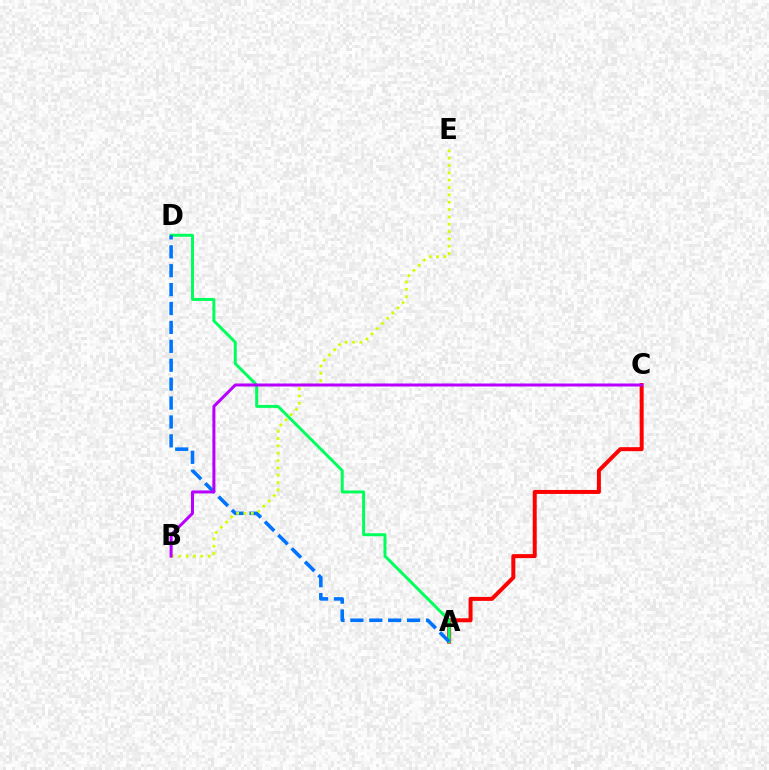{('A', 'C'): [{'color': '#ff0000', 'line_style': 'solid', 'thickness': 2.87}], ('A', 'D'): [{'color': '#00ff5c', 'line_style': 'solid', 'thickness': 2.14}, {'color': '#0074ff', 'line_style': 'dashed', 'thickness': 2.57}], ('B', 'E'): [{'color': '#d1ff00', 'line_style': 'dotted', 'thickness': 1.99}], ('B', 'C'): [{'color': '#b900ff', 'line_style': 'solid', 'thickness': 2.17}]}